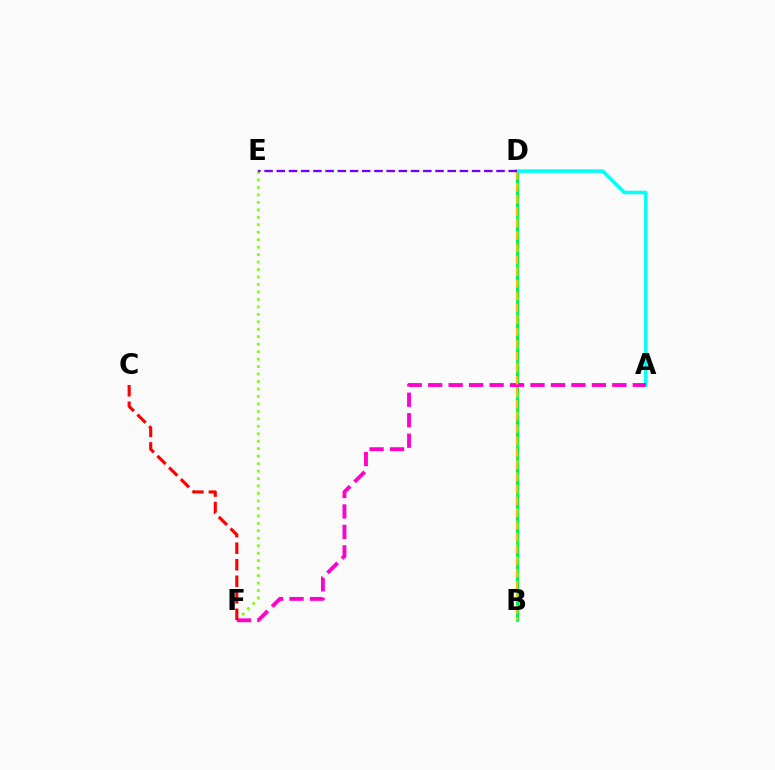{('B', 'D'): [{'color': '#004bff', 'line_style': 'dashed', 'thickness': 2.21}, {'color': '#00ff39', 'line_style': 'solid', 'thickness': 2.01}, {'color': '#ffbd00', 'line_style': 'dashed', 'thickness': 1.64}], ('E', 'F'): [{'color': '#84ff00', 'line_style': 'dotted', 'thickness': 2.03}], ('A', 'D'): [{'color': '#00fff6', 'line_style': 'solid', 'thickness': 2.53}], ('A', 'F'): [{'color': '#ff00cf', 'line_style': 'dashed', 'thickness': 2.78}], ('D', 'E'): [{'color': '#7200ff', 'line_style': 'dashed', 'thickness': 1.66}], ('C', 'F'): [{'color': '#ff0000', 'line_style': 'dashed', 'thickness': 2.24}]}